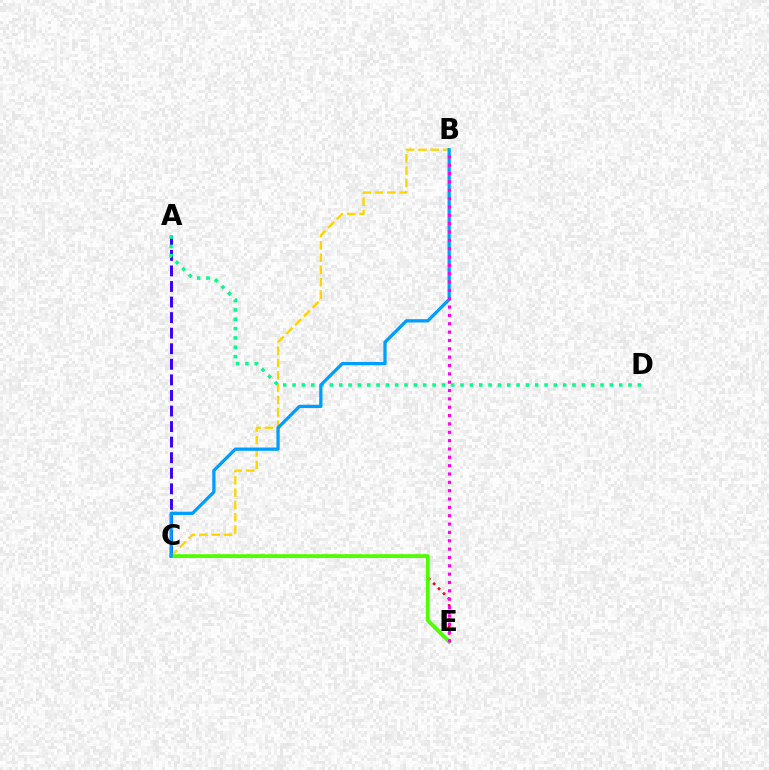{('A', 'C'): [{'color': '#3700ff', 'line_style': 'dashed', 'thickness': 2.11}], ('C', 'E'): [{'color': '#ff0000', 'line_style': 'dotted', 'thickness': 1.89}, {'color': '#4fff00', 'line_style': 'solid', 'thickness': 2.75}], ('B', 'C'): [{'color': '#ffd500', 'line_style': 'dashed', 'thickness': 1.67}, {'color': '#009eff', 'line_style': 'solid', 'thickness': 2.36}], ('A', 'D'): [{'color': '#00ff86', 'line_style': 'dotted', 'thickness': 2.54}], ('B', 'E'): [{'color': '#ff00ed', 'line_style': 'dotted', 'thickness': 2.27}]}